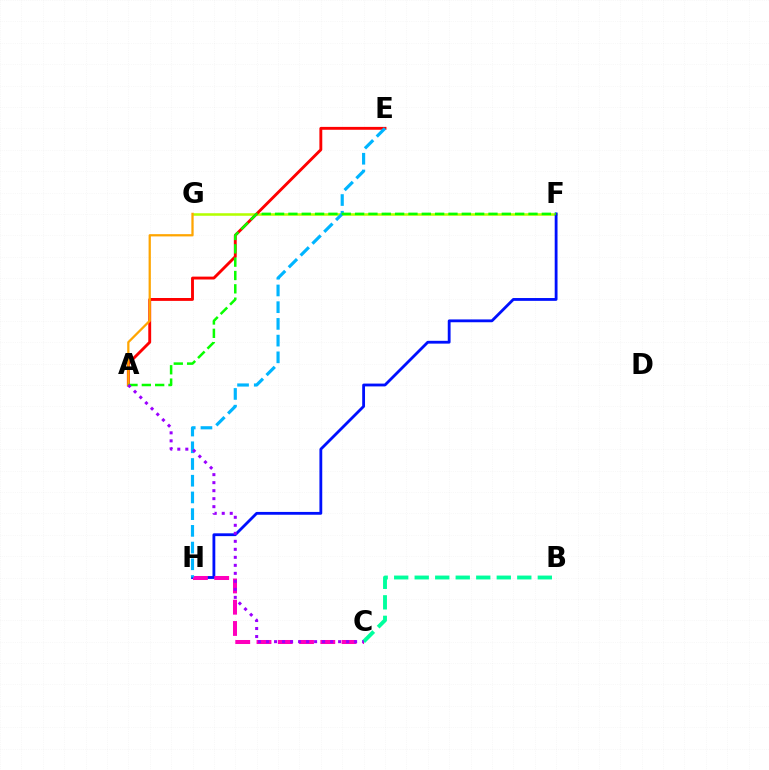{('F', 'G'): [{'color': '#b3ff00', 'line_style': 'solid', 'thickness': 1.83}], ('A', 'E'): [{'color': '#ff0000', 'line_style': 'solid', 'thickness': 2.07}], ('F', 'H'): [{'color': '#0010ff', 'line_style': 'solid', 'thickness': 2.03}], ('A', 'G'): [{'color': '#ffa500', 'line_style': 'solid', 'thickness': 1.63}], ('C', 'H'): [{'color': '#ff00bd', 'line_style': 'dashed', 'thickness': 2.89}], ('E', 'H'): [{'color': '#00b5ff', 'line_style': 'dashed', 'thickness': 2.27}], ('B', 'C'): [{'color': '#00ff9d', 'line_style': 'dashed', 'thickness': 2.79}], ('A', 'F'): [{'color': '#08ff00', 'line_style': 'dashed', 'thickness': 1.81}], ('A', 'C'): [{'color': '#9b00ff', 'line_style': 'dotted', 'thickness': 2.18}]}